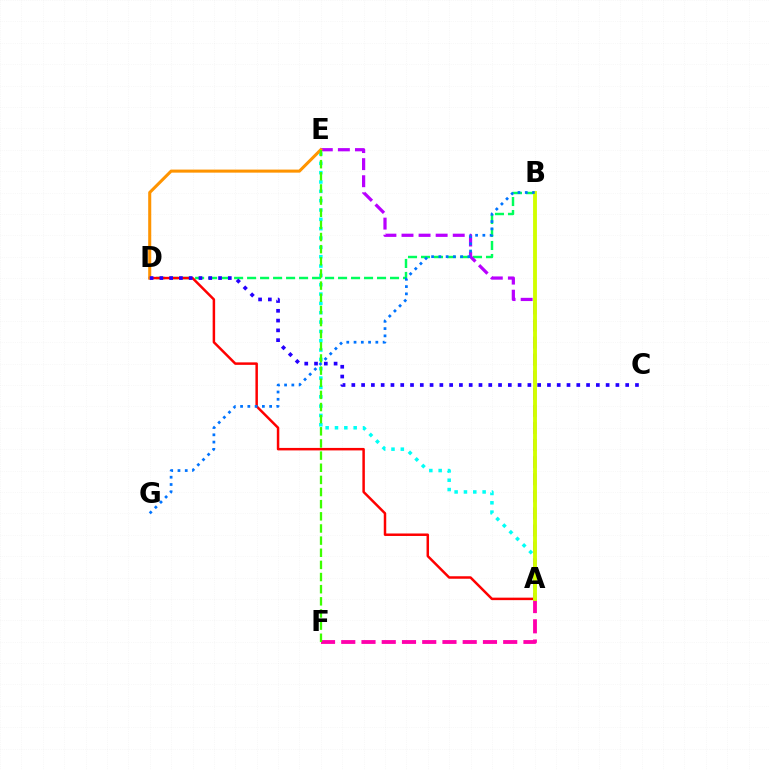{('B', 'D'): [{'color': '#00ff5c', 'line_style': 'dashed', 'thickness': 1.77}], ('A', 'E'): [{'color': '#00fff6', 'line_style': 'dotted', 'thickness': 2.54}, {'color': '#b900ff', 'line_style': 'dashed', 'thickness': 2.32}], ('A', 'D'): [{'color': '#ff0000', 'line_style': 'solid', 'thickness': 1.79}], ('A', 'F'): [{'color': '#ff00ac', 'line_style': 'dashed', 'thickness': 2.75}], ('A', 'B'): [{'color': '#d1ff00', 'line_style': 'solid', 'thickness': 2.78}], ('D', 'E'): [{'color': '#ff9400', 'line_style': 'solid', 'thickness': 2.2}], ('E', 'F'): [{'color': '#3dff00', 'line_style': 'dashed', 'thickness': 1.65}], ('B', 'G'): [{'color': '#0074ff', 'line_style': 'dotted', 'thickness': 1.97}], ('C', 'D'): [{'color': '#2500ff', 'line_style': 'dotted', 'thickness': 2.66}]}